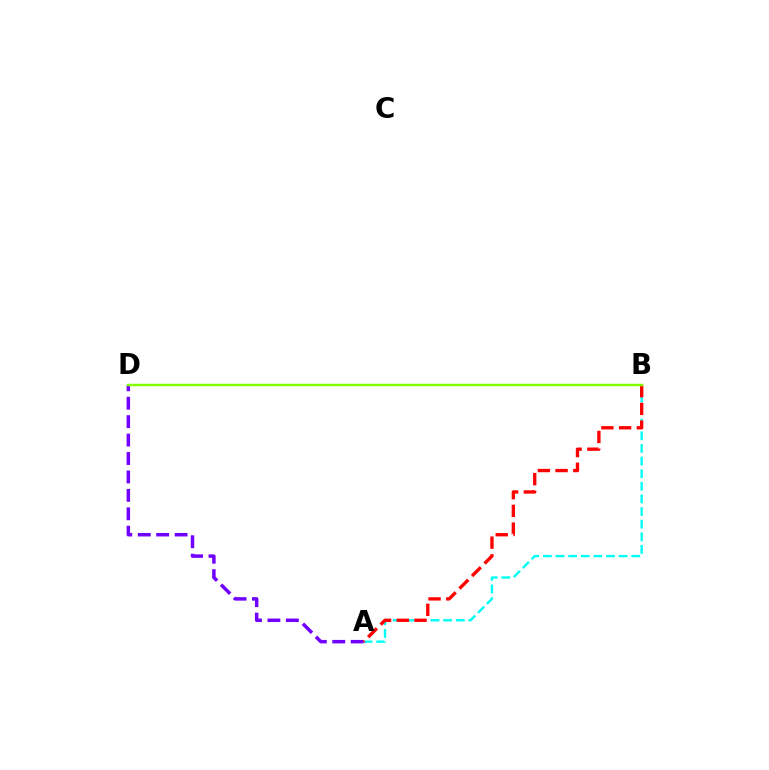{('A', 'B'): [{'color': '#00fff6', 'line_style': 'dashed', 'thickness': 1.71}, {'color': '#ff0000', 'line_style': 'dashed', 'thickness': 2.41}], ('A', 'D'): [{'color': '#7200ff', 'line_style': 'dashed', 'thickness': 2.5}], ('B', 'D'): [{'color': '#84ff00', 'line_style': 'solid', 'thickness': 1.79}]}